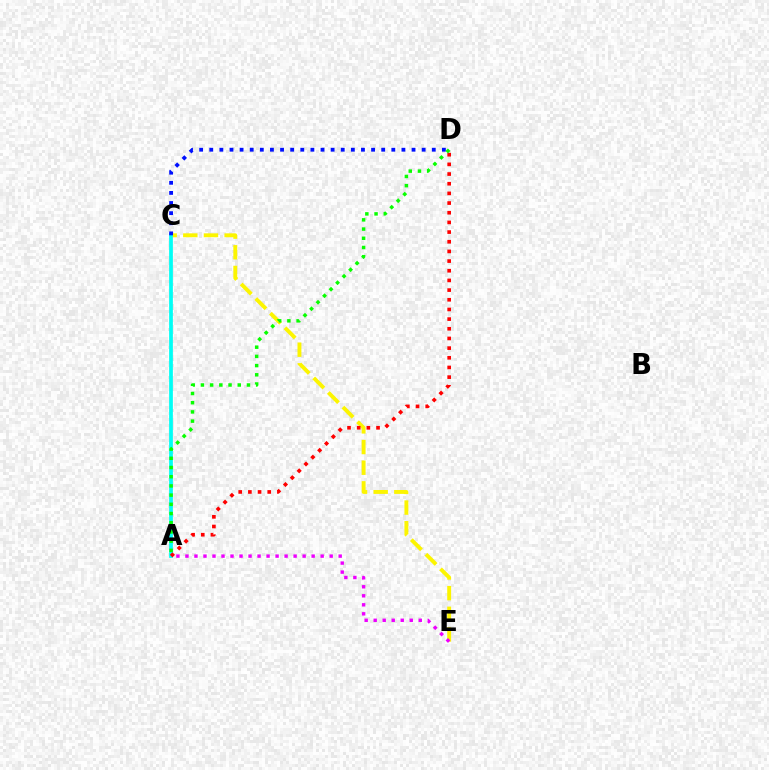{('C', 'E'): [{'color': '#fcf500', 'line_style': 'dashed', 'thickness': 2.81}], ('A', 'E'): [{'color': '#ee00ff', 'line_style': 'dotted', 'thickness': 2.45}], ('A', 'C'): [{'color': '#00fff6', 'line_style': 'solid', 'thickness': 2.69}], ('A', 'D'): [{'color': '#ff0000', 'line_style': 'dotted', 'thickness': 2.63}, {'color': '#08ff00', 'line_style': 'dotted', 'thickness': 2.5}], ('C', 'D'): [{'color': '#0010ff', 'line_style': 'dotted', 'thickness': 2.75}]}